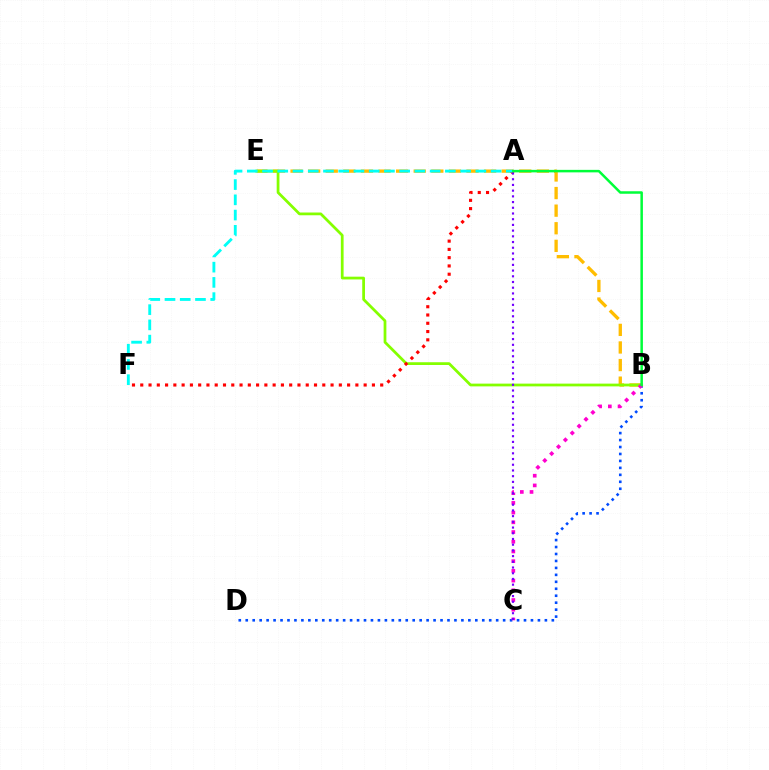{('B', 'D'): [{'color': '#004bff', 'line_style': 'dotted', 'thickness': 1.89}], ('B', 'E'): [{'color': '#ffbd00', 'line_style': 'dashed', 'thickness': 2.39}, {'color': '#84ff00', 'line_style': 'solid', 'thickness': 1.98}], ('B', 'C'): [{'color': '#ff00cf', 'line_style': 'dotted', 'thickness': 2.64}], ('A', 'F'): [{'color': '#ff0000', 'line_style': 'dotted', 'thickness': 2.25}, {'color': '#00fff6', 'line_style': 'dashed', 'thickness': 2.07}], ('A', 'C'): [{'color': '#7200ff', 'line_style': 'dotted', 'thickness': 1.55}], ('A', 'B'): [{'color': '#00ff39', 'line_style': 'solid', 'thickness': 1.8}]}